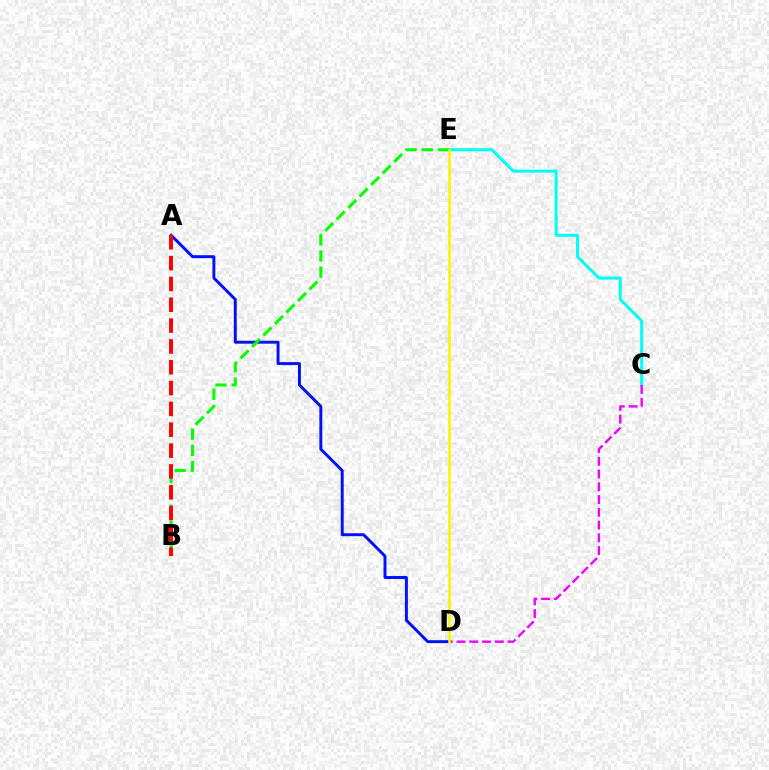{('C', 'E'): [{'color': '#00fff6', 'line_style': 'solid', 'thickness': 2.18}], ('C', 'D'): [{'color': '#ee00ff', 'line_style': 'dashed', 'thickness': 1.73}], ('A', 'D'): [{'color': '#0010ff', 'line_style': 'solid', 'thickness': 2.11}], ('B', 'E'): [{'color': '#08ff00', 'line_style': 'dashed', 'thickness': 2.21}], ('A', 'B'): [{'color': '#ff0000', 'line_style': 'dashed', 'thickness': 2.83}], ('D', 'E'): [{'color': '#fcf500', 'line_style': 'solid', 'thickness': 1.88}]}